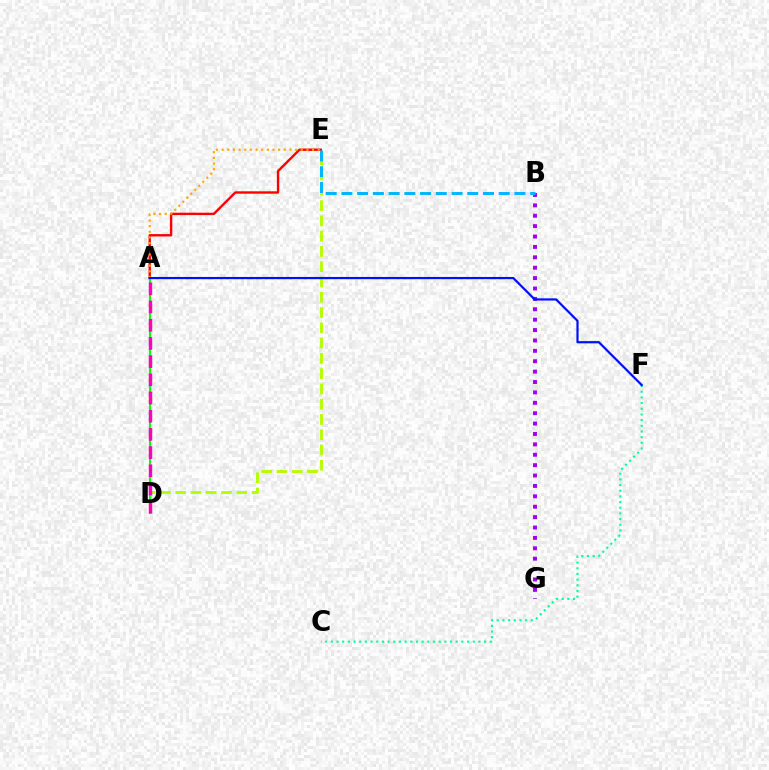{('B', 'G'): [{'color': '#9b00ff', 'line_style': 'dotted', 'thickness': 2.82}], ('A', 'E'): [{'color': '#ff0000', 'line_style': 'solid', 'thickness': 1.72}, {'color': '#ffa500', 'line_style': 'dotted', 'thickness': 1.54}], ('D', 'E'): [{'color': '#b3ff00', 'line_style': 'dashed', 'thickness': 2.08}], ('A', 'D'): [{'color': '#08ff00', 'line_style': 'solid', 'thickness': 1.51}, {'color': '#ff00bd', 'line_style': 'dashed', 'thickness': 2.47}], ('B', 'E'): [{'color': '#00b5ff', 'line_style': 'dashed', 'thickness': 2.14}], ('C', 'F'): [{'color': '#00ff9d', 'line_style': 'dotted', 'thickness': 1.54}], ('A', 'F'): [{'color': '#0010ff', 'line_style': 'solid', 'thickness': 1.59}]}